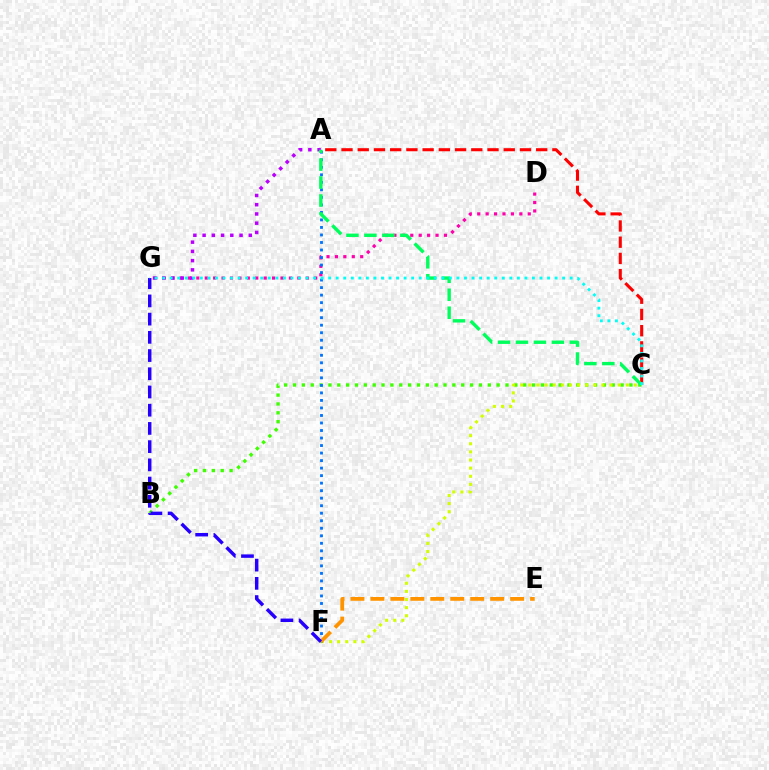{('D', 'G'): [{'color': '#ff00ac', 'line_style': 'dotted', 'thickness': 2.29}], ('A', 'G'): [{'color': '#b900ff', 'line_style': 'dotted', 'thickness': 2.51}], ('B', 'C'): [{'color': '#3dff00', 'line_style': 'dotted', 'thickness': 2.41}], ('C', 'F'): [{'color': '#d1ff00', 'line_style': 'dotted', 'thickness': 2.21}], ('A', 'F'): [{'color': '#0074ff', 'line_style': 'dotted', 'thickness': 2.04}], ('A', 'C'): [{'color': '#ff0000', 'line_style': 'dashed', 'thickness': 2.2}, {'color': '#00ff5c', 'line_style': 'dashed', 'thickness': 2.44}], ('E', 'F'): [{'color': '#ff9400', 'line_style': 'dashed', 'thickness': 2.71}], ('F', 'G'): [{'color': '#2500ff', 'line_style': 'dashed', 'thickness': 2.47}], ('C', 'G'): [{'color': '#00fff6', 'line_style': 'dotted', 'thickness': 2.05}]}